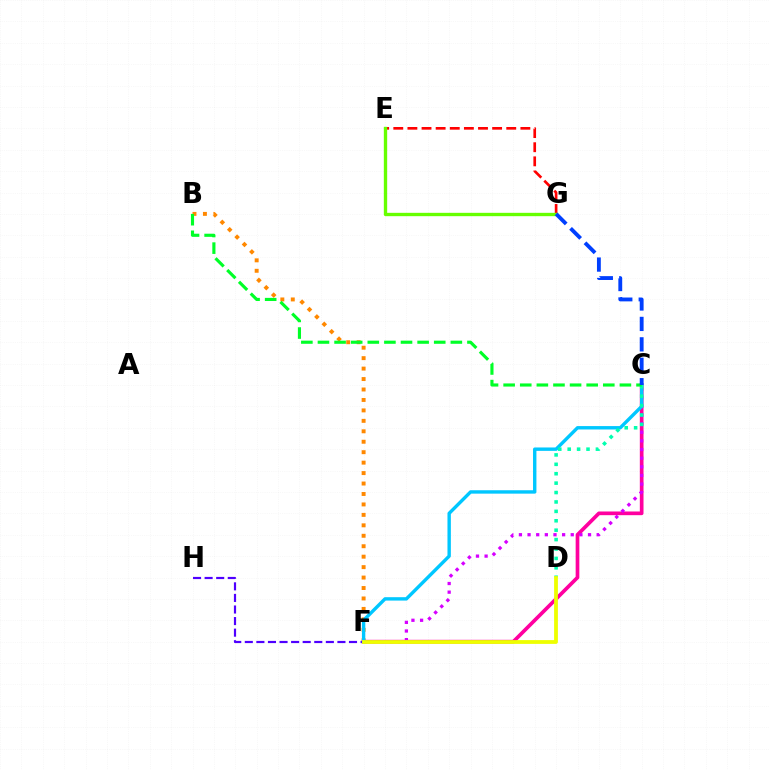{('B', 'F'): [{'color': '#ff8800', 'line_style': 'dotted', 'thickness': 2.84}], ('C', 'F'): [{'color': '#ff00a0', 'line_style': 'solid', 'thickness': 2.66}, {'color': '#d600ff', 'line_style': 'dotted', 'thickness': 2.35}, {'color': '#00c7ff', 'line_style': 'solid', 'thickness': 2.45}], ('F', 'H'): [{'color': '#4f00ff', 'line_style': 'dashed', 'thickness': 1.57}], ('C', 'D'): [{'color': '#00ffaf', 'line_style': 'dotted', 'thickness': 2.56}], ('E', 'G'): [{'color': '#ff0000', 'line_style': 'dashed', 'thickness': 1.92}, {'color': '#66ff00', 'line_style': 'solid', 'thickness': 2.41}], ('D', 'F'): [{'color': '#eeff00', 'line_style': 'solid', 'thickness': 2.73}], ('B', 'C'): [{'color': '#00ff27', 'line_style': 'dashed', 'thickness': 2.26}], ('C', 'G'): [{'color': '#003fff', 'line_style': 'dashed', 'thickness': 2.77}]}